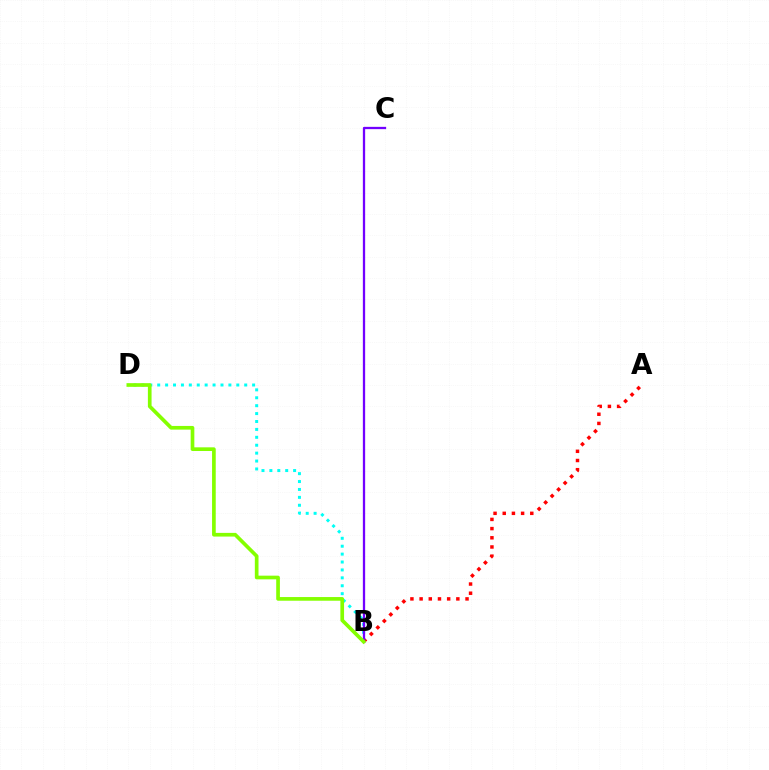{('A', 'B'): [{'color': '#ff0000', 'line_style': 'dotted', 'thickness': 2.5}], ('B', 'D'): [{'color': '#00fff6', 'line_style': 'dotted', 'thickness': 2.15}, {'color': '#84ff00', 'line_style': 'solid', 'thickness': 2.65}], ('B', 'C'): [{'color': '#7200ff', 'line_style': 'solid', 'thickness': 1.65}]}